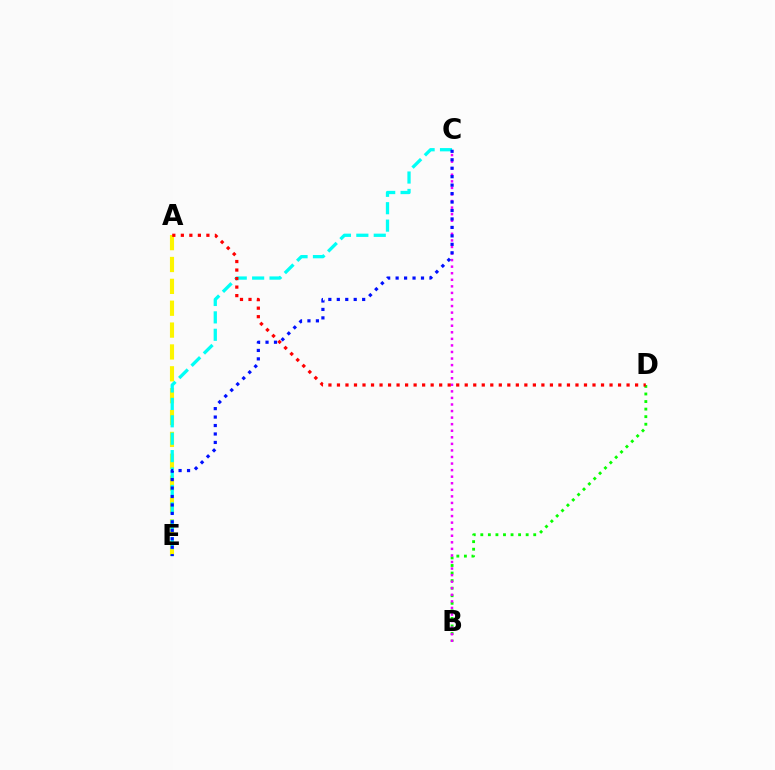{('A', 'E'): [{'color': '#fcf500', 'line_style': 'dashed', 'thickness': 2.97}], ('B', 'D'): [{'color': '#08ff00', 'line_style': 'dotted', 'thickness': 2.05}], ('B', 'C'): [{'color': '#ee00ff', 'line_style': 'dotted', 'thickness': 1.78}], ('C', 'E'): [{'color': '#00fff6', 'line_style': 'dashed', 'thickness': 2.36}, {'color': '#0010ff', 'line_style': 'dotted', 'thickness': 2.3}], ('A', 'D'): [{'color': '#ff0000', 'line_style': 'dotted', 'thickness': 2.31}]}